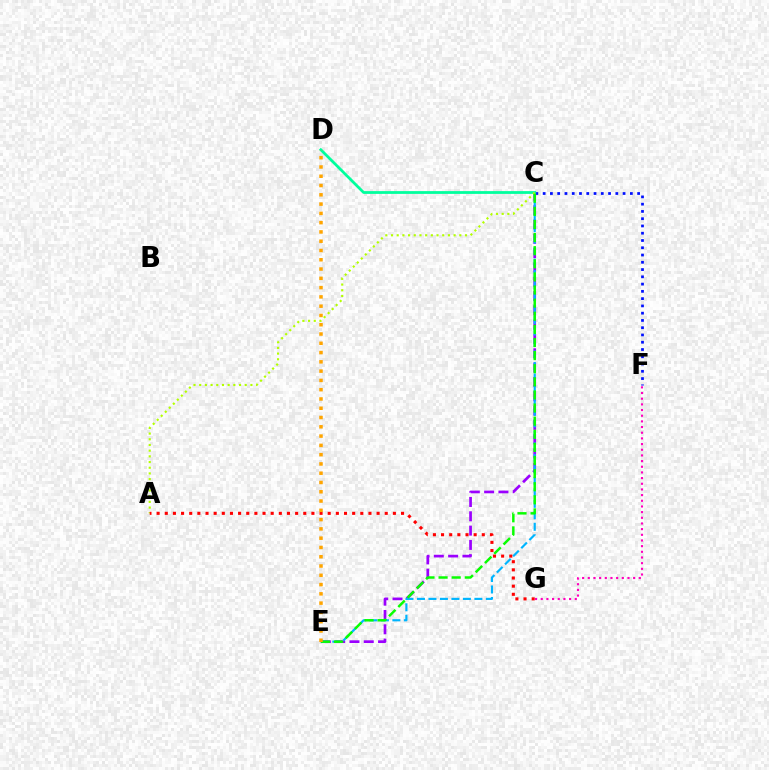{('C', 'F'): [{'color': '#0010ff', 'line_style': 'dotted', 'thickness': 1.97}], ('C', 'E'): [{'color': '#9b00ff', 'line_style': 'dashed', 'thickness': 1.94}, {'color': '#00b5ff', 'line_style': 'dashed', 'thickness': 1.56}, {'color': '#08ff00', 'line_style': 'dashed', 'thickness': 1.78}], ('C', 'D'): [{'color': '#00ff9d', 'line_style': 'solid', 'thickness': 1.99}], ('F', 'G'): [{'color': '#ff00bd', 'line_style': 'dotted', 'thickness': 1.54}], ('A', 'C'): [{'color': '#b3ff00', 'line_style': 'dotted', 'thickness': 1.55}], ('A', 'G'): [{'color': '#ff0000', 'line_style': 'dotted', 'thickness': 2.21}], ('D', 'E'): [{'color': '#ffa500', 'line_style': 'dotted', 'thickness': 2.52}]}